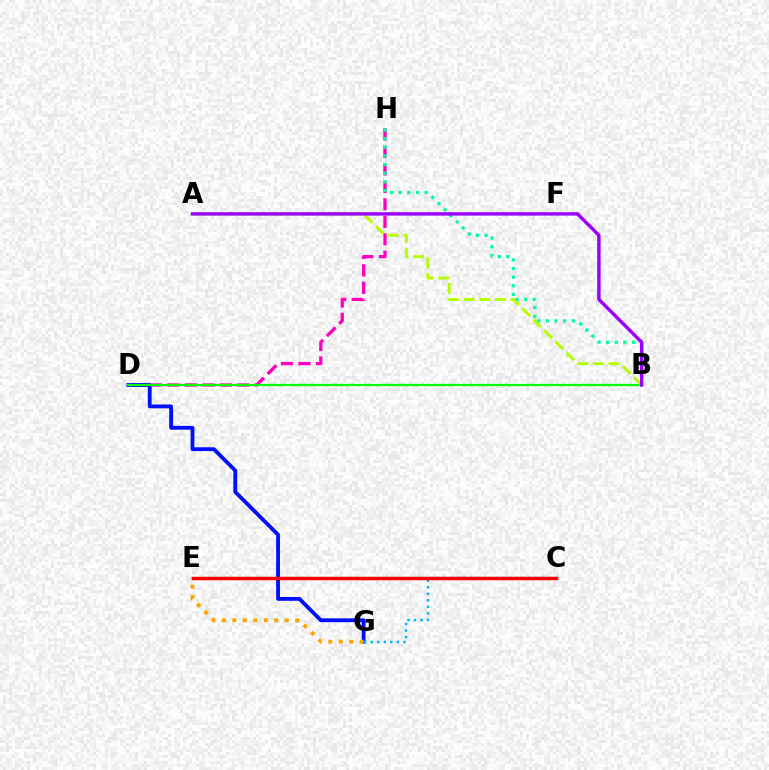{('D', 'H'): [{'color': '#ff00bd', 'line_style': 'dashed', 'thickness': 2.37}], ('D', 'G'): [{'color': '#0010ff', 'line_style': 'solid', 'thickness': 2.76}], ('C', 'G'): [{'color': '#00b5ff', 'line_style': 'dotted', 'thickness': 1.77}], ('E', 'G'): [{'color': '#ffa500', 'line_style': 'dotted', 'thickness': 2.85}], ('B', 'D'): [{'color': '#08ff00', 'line_style': 'solid', 'thickness': 1.6}], ('B', 'H'): [{'color': '#00ff9d', 'line_style': 'dotted', 'thickness': 2.35}], ('A', 'B'): [{'color': '#b3ff00', 'line_style': 'dashed', 'thickness': 2.12}, {'color': '#9b00ff', 'line_style': 'solid', 'thickness': 2.46}], ('C', 'E'): [{'color': '#ff0000', 'line_style': 'solid', 'thickness': 2.52}]}